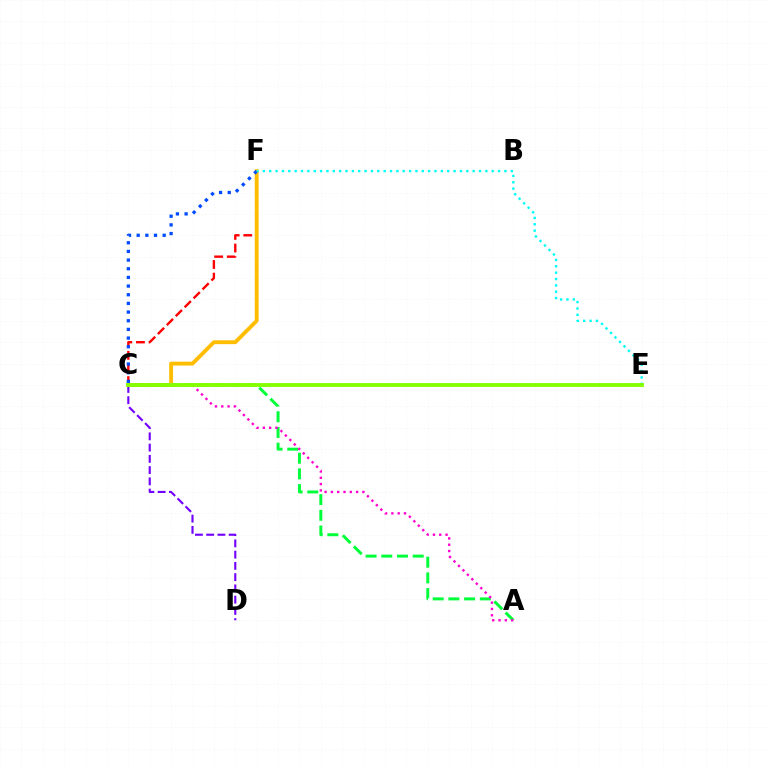{('C', 'D'): [{'color': '#7200ff', 'line_style': 'dashed', 'thickness': 1.53}], ('A', 'C'): [{'color': '#00ff39', 'line_style': 'dashed', 'thickness': 2.13}, {'color': '#ff00cf', 'line_style': 'dotted', 'thickness': 1.71}], ('C', 'F'): [{'color': '#ff0000', 'line_style': 'dashed', 'thickness': 1.71}, {'color': '#ffbd00', 'line_style': 'solid', 'thickness': 2.78}, {'color': '#004bff', 'line_style': 'dotted', 'thickness': 2.35}], ('E', 'F'): [{'color': '#00fff6', 'line_style': 'dotted', 'thickness': 1.73}], ('C', 'E'): [{'color': '#84ff00', 'line_style': 'solid', 'thickness': 2.77}]}